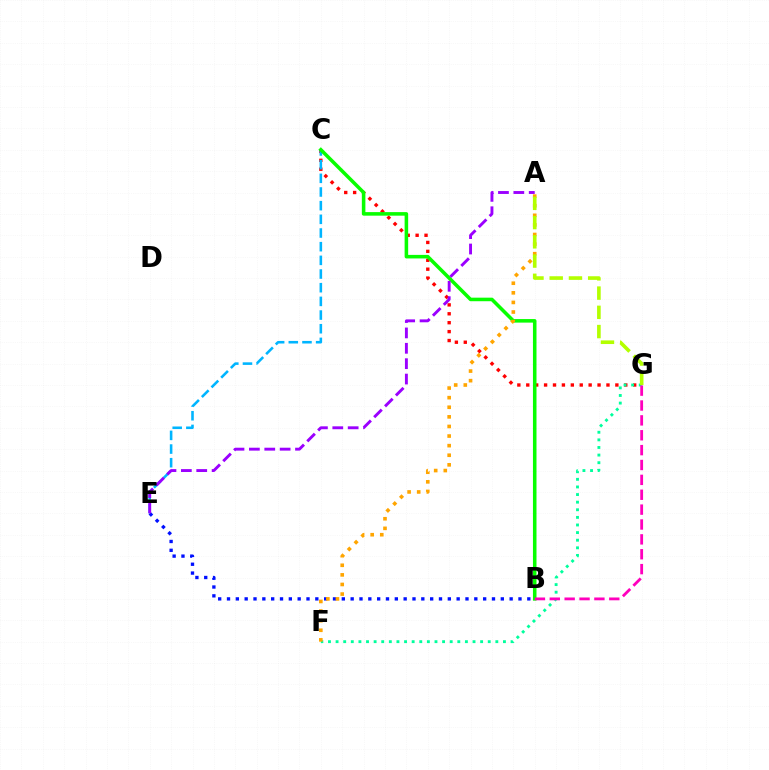{('C', 'G'): [{'color': '#ff0000', 'line_style': 'dotted', 'thickness': 2.42}], ('F', 'G'): [{'color': '#00ff9d', 'line_style': 'dotted', 'thickness': 2.07}], ('C', 'E'): [{'color': '#00b5ff', 'line_style': 'dashed', 'thickness': 1.86}], ('B', 'E'): [{'color': '#0010ff', 'line_style': 'dotted', 'thickness': 2.4}], ('B', 'C'): [{'color': '#08ff00', 'line_style': 'solid', 'thickness': 2.56}], ('A', 'F'): [{'color': '#ffa500', 'line_style': 'dotted', 'thickness': 2.61}], ('B', 'G'): [{'color': '#ff00bd', 'line_style': 'dashed', 'thickness': 2.02}], ('A', 'E'): [{'color': '#9b00ff', 'line_style': 'dashed', 'thickness': 2.09}], ('A', 'G'): [{'color': '#b3ff00', 'line_style': 'dashed', 'thickness': 2.61}]}